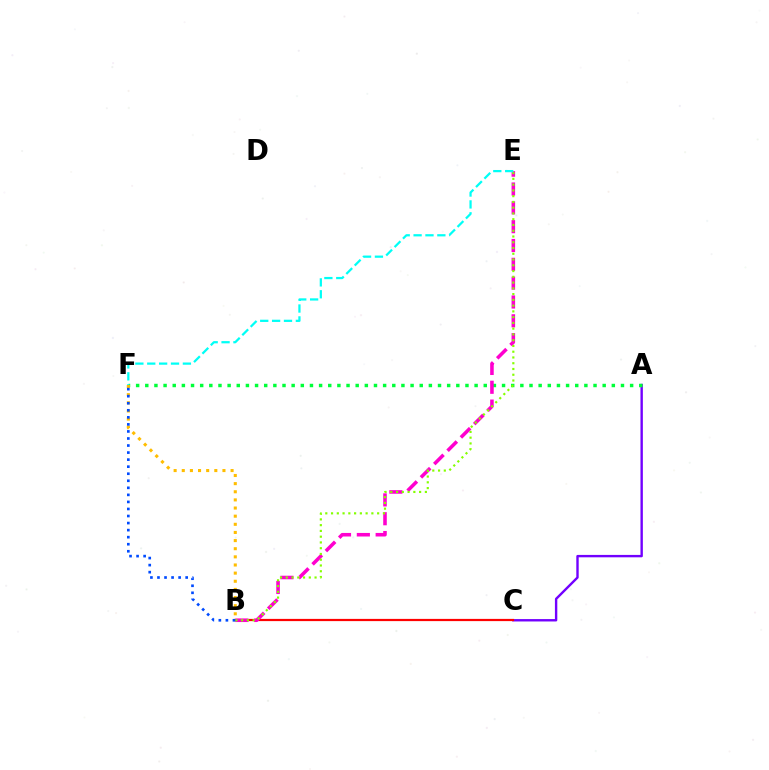{('A', 'C'): [{'color': '#7200ff', 'line_style': 'solid', 'thickness': 1.72}], ('A', 'F'): [{'color': '#00ff39', 'line_style': 'dotted', 'thickness': 2.49}], ('B', 'C'): [{'color': '#ff0000', 'line_style': 'solid', 'thickness': 1.6}], ('B', 'E'): [{'color': '#ff00cf', 'line_style': 'dashed', 'thickness': 2.56}, {'color': '#84ff00', 'line_style': 'dotted', 'thickness': 1.57}], ('B', 'F'): [{'color': '#ffbd00', 'line_style': 'dotted', 'thickness': 2.21}, {'color': '#004bff', 'line_style': 'dotted', 'thickness': 1.91}], ('E', 'F'): [{'color': '#00fff6', 'line_style': 'dashed', 'thickness': 1.61}]}